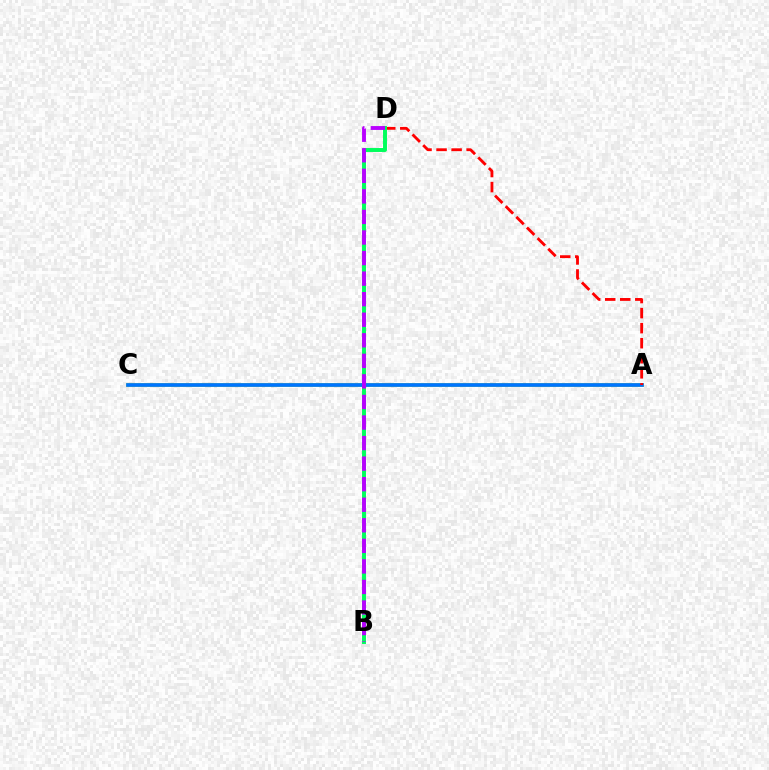{('A', 'C'): [{'color': '#d1ff00', 'line_style': 'solid', 'thickness': 2.64}, {'color': '#0074ff', 'line_style': 'solid', 'thickness': 2.68}], ('A', 'D'): [{'color': '#ff0000', 'line_style': 'dashed', 'thickness': 2.04}], ('B', 'D'): [{'color': '#00ff5c', 'line_style': 'solid', 'thickness': 2.84}, {'color': '#b900ff', 'line_style': 'dashed', 'thickness': 2.79}]}